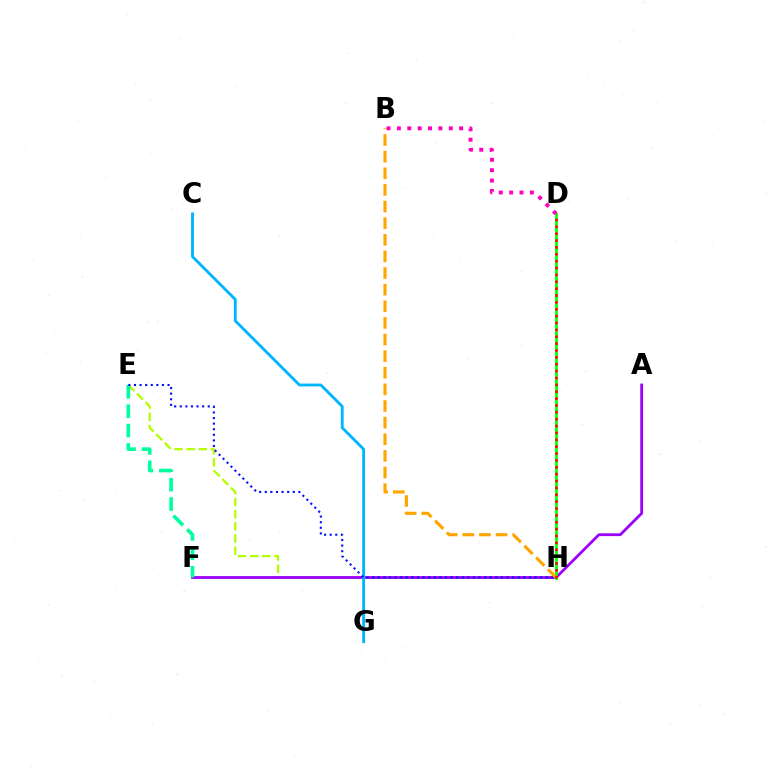{('E', 'H'): [{'color': '#b3ff00', 'line_style': 'dashed', 'thickness': 1.65}, {'color': '#0010ff', 'line_style': 'dotted', 'thickness': 1.52}], ('A', 'F'): [{'color': '#9b00ff', 'line_style': 'solid', 'thickness': 2.01}], ('E', 'F'): [{'color': '#00ff9d', 'line_style': 'dashed', 'thickness': 2.63}], ('C', 'G'): [{'color': '#00b5ff', 'line_style': 'solid', 'thickness': 2.04}], ('D', 'H'): [{'color': '#08ff00', 'line_style': 'solid', 'thickness': 2.01}, {'color': '#ff0000', 'line_style': 'dotted', 'thickness': 1.87}], ('B', 'H'): [{'color': '#ffa500', 'line_style': 'dashed', 'thickness': 2.26}], ('B', 'D'): [{'color': '#ff00bd', 'line_style': 'dotted', 'thickness': 2.82}]}